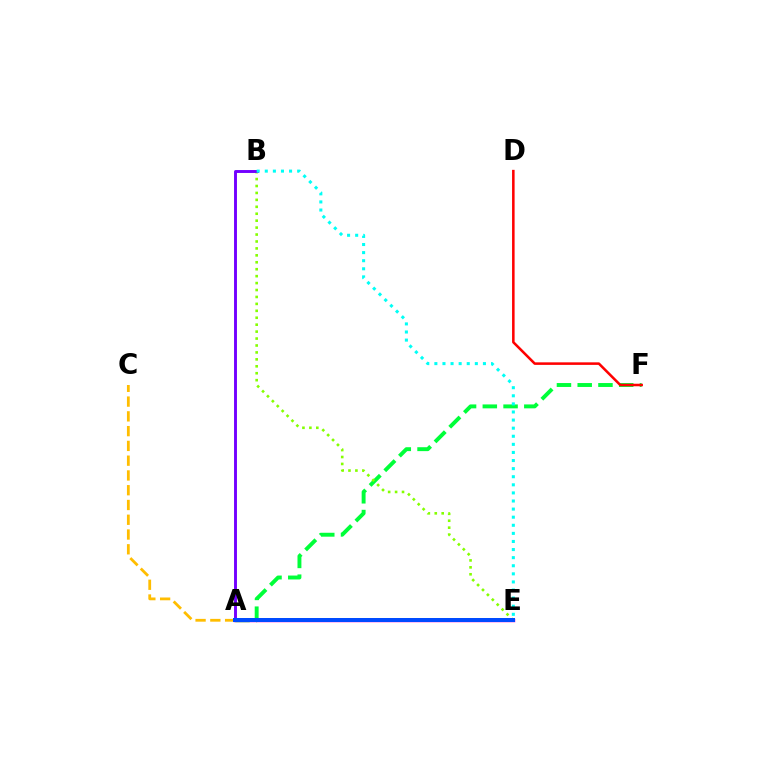{('A', 'E'): [{'color': '#ff00cf', 'line_style': 'solid', 'thickness': 2.51}, {'color': '#004bff', 'line_style': 'solid', 'thickness': 2.88}], ('A', 'F'): [{'color': '#00ff39', 'line_style': 'dashed', 'thickness': 2.82}], ('B', 'E'): [{'color': '#84ff00', 'line_style': 'dotted', 'thickness': 1.88}, {'color': '#00fff6', 'line_style': 'dotted', 'thickness': 2.2}], ('A', 'C'): [{'color': '#ffbd00', 'line_style': 'dashed', 'thickness': 2.01}], ('A', 'B'): [{'color': '#7200ff', 'line_style': 'solid', 'thickness': 2.1}], ('D', 'F'): [{'color': '#ff0000', 'line_style': 'solid', 'thickness': 1.83}]}